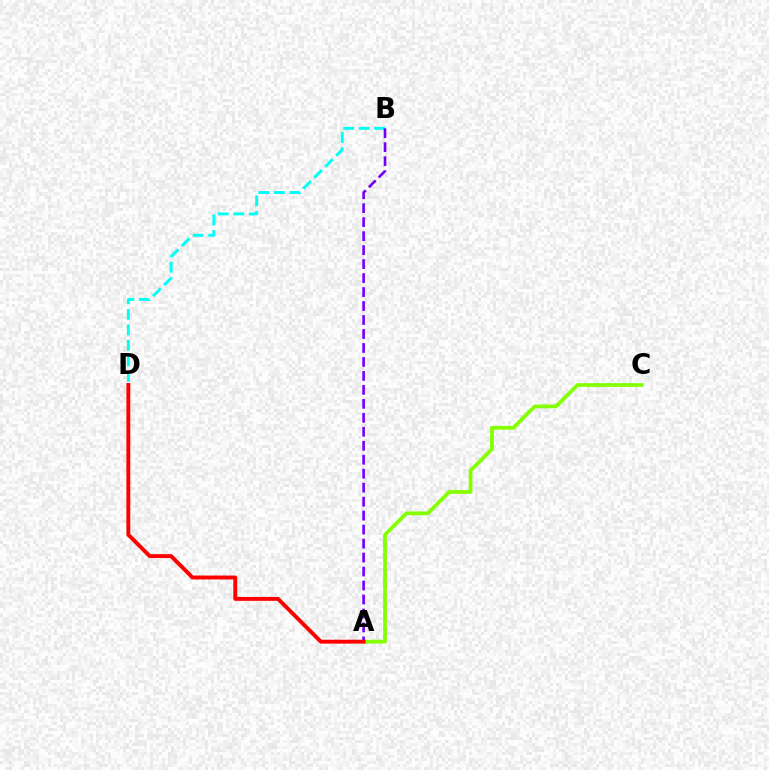{('A', 'C'): [{'color': '#84ff00', 'line_style': 'solid', 'thickness': 2.7}], ('B', 'D'): [{'color': '#00fff6', 'line_style': 'dashed', 'thickness': 2.1}], ('A', 'B'): [{'color': '#7200ff', 'line_style': 'dashed', 'thickness': 1.9}], ('A', 'D'): [{'color': '#ff0000', 'line_style': 'solid', 'thickness': 2.81}]}